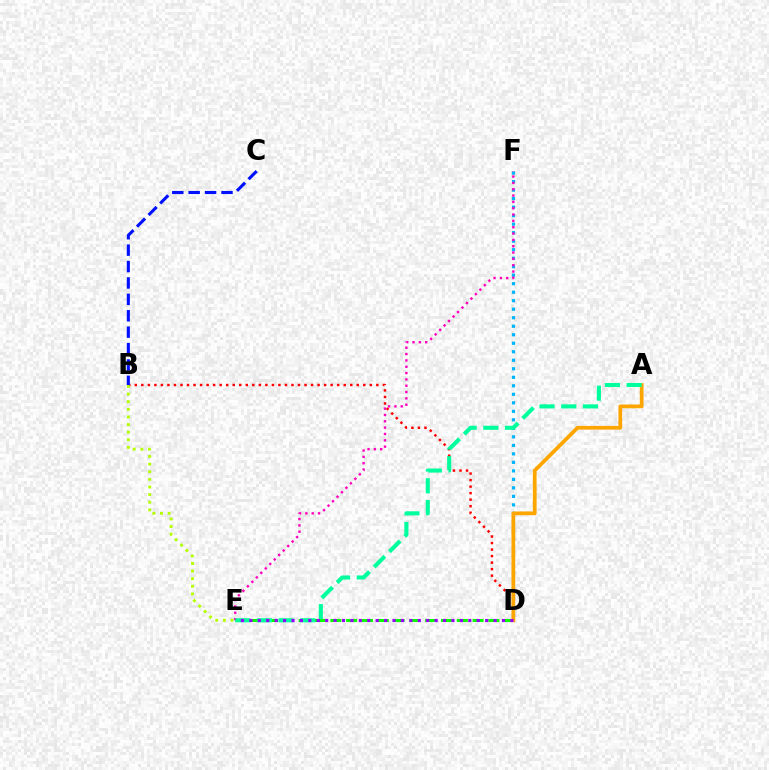{('B', 'D'): [{'color': '#ff0000', 'line_style': 'dotted', 'thickness': 1.77}], ('D', 'F'): [{'color': '#00b5ff', 'line_style': 'dotted', 'thickness': 2.31}], ('D', 'E'): [{'color': '#08ff00', 'line_style': 'dashed', 'thickness': 2.15}, {'color': '#9b00ff', 'line_style': 'dotted', 'thickness': 2.29}], ('E', 'F'): [{'color': '#ff00bd', 'line_style': 'dotted', 'thickness': 1.72}], ('A', 'D'): [{'color': '#ffa500', 'line_style': 'solid', 'thickness': 2.7}], ('B', 'E'): [{'color': '#b3ff00', 'line_style': 'dotted', 'thickness': 2.07}], ('A', 'E'): [{'color': '#00ff9d', 'line_style': 'dashed', 'thickness': 2.95}], ('B', 'C'): [{'color': '#0010ff', 'line_style': 'dashed', 'thickness': 2.23}]}